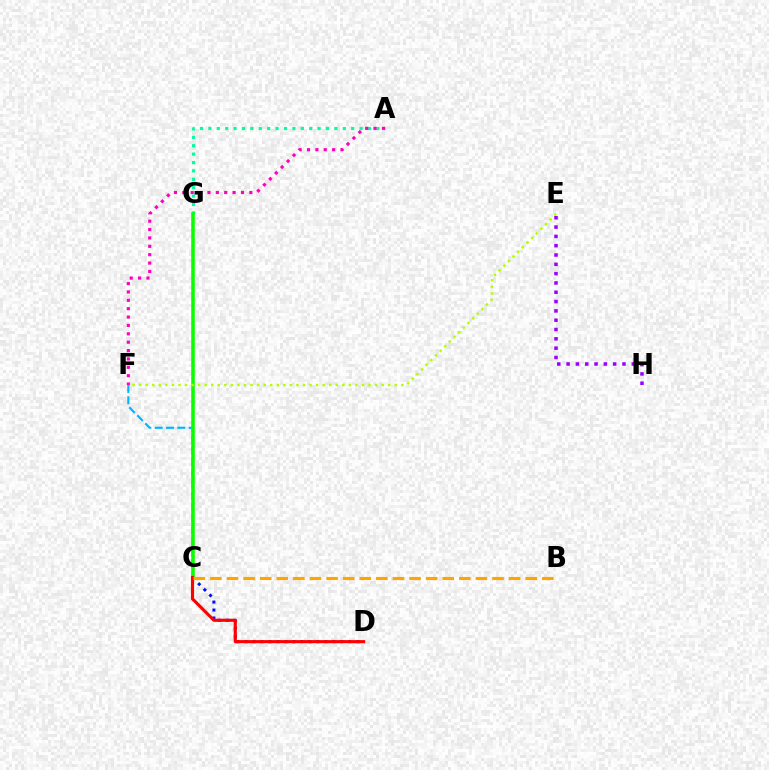{('C', 'F'): [{'color': '#00b5ff', 'line_style': 'dashed', 'thickness': 1.54}], ('A', 'G'): [{'color': '#00ff9d', 'line_style': 'dotted', 'thickness': 2.28}], ('C', 'D'): [{'color': '#0010ff', 'line_style': 'dotted', 'thickness': 2.17}, {'color': '#ff0000', 'line_style': 'solid', 'thickness': 2.25}], ('C', 'G'): [{'color': '#08ff00', 'line_style': 'solid', 'thickness': 2.55}], ('E', 'F'): [{'color': '#b3ff00', 'line_style': 'dotted', 'thickness': 1.78}], ('A', 'F'): [{'color': '#ff00bd', 'line_style': 'dotted', 'thickness': 2.28}], ('E', 'H'): [{'color': '#9b00ff', 'line_style': 'dotted', 'thickness': 2.53}], ('B', 'C'): [{'color': '#ffa500', 'line_style': 'dashed', 'thickness': 2.25}]}